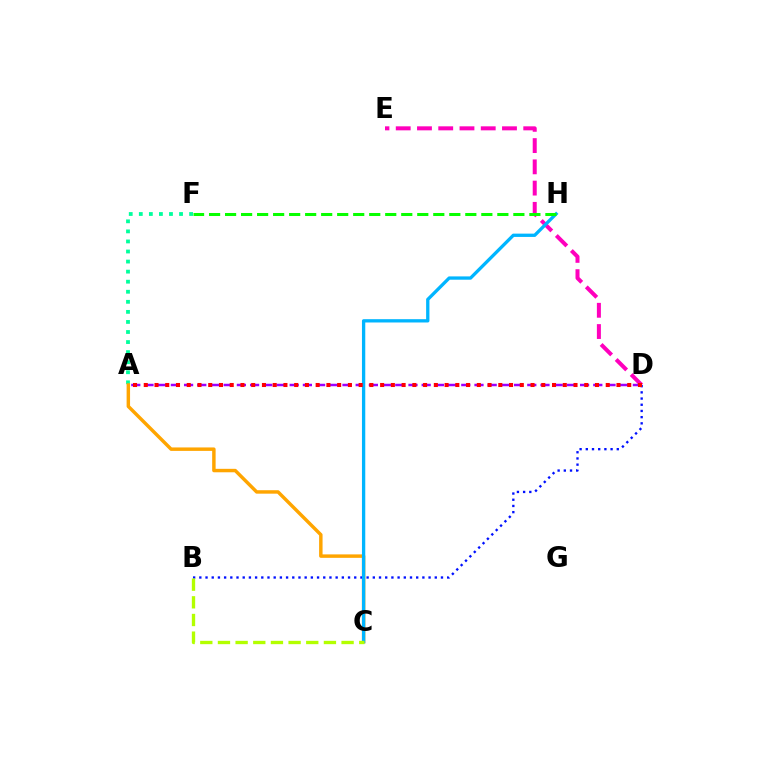{('A', 'F'): [{'color': '#00ff9d', 'line_style': 'dotted', 'thickness': 2.73}], ('A', 'C'): [{'color': '#ffa500', 'line_style': 'solid', 'thickness': 2.48}], ('B', 'D'): [{'color': '#0010ff', 'line_style': 'dotted', 'thickness': 1.68}], ('A', 'D'): [{'color': '#9b00ff', 'line_style': 'dashed', 'thickness': 1.79}, {'color': '#ff0000', 'line_style': 'dotted', 'thickness': 2.92}], ('D', 'E'): [{'color': '#ff00bd', 'line_style': 'dashed', 'thickness': 2.89}], ('C', 'H'): [{'color': '#00b5ff', 'line_style': 'solid', 'thickness': 2.38}], ('B', 'C'): [{'color': '#b3ff00', 'line_style': 'dashed', 'thickness': 2.4}], ('F', 'H'): [{'color': '#08ff00', 'line_style': 'dashed', 'thickness': 2.18}]}